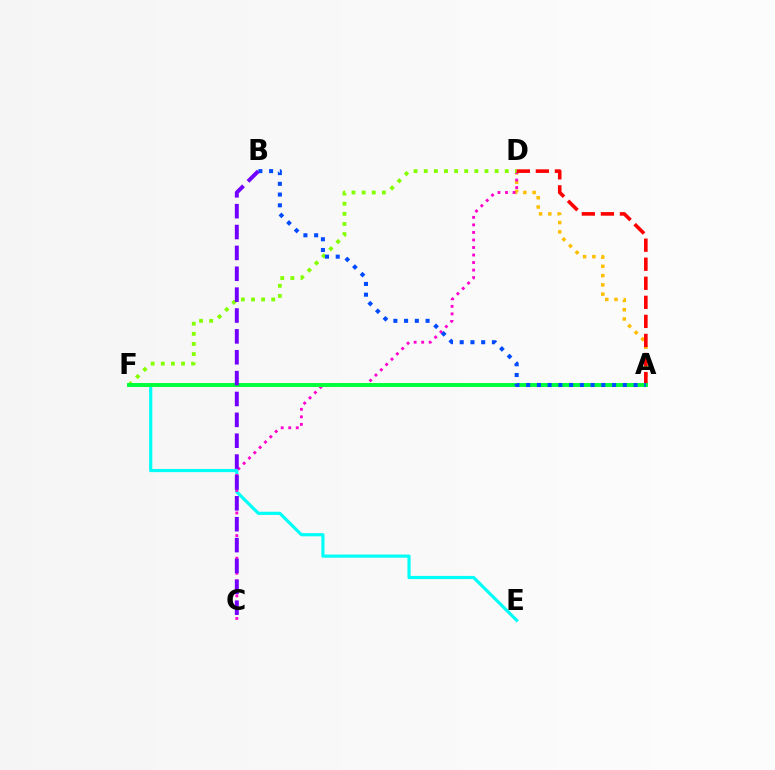{('A', 'D'): [{'color': '#ffbd00', 'line_style': 'dotted', 'thickness': 2.52}, {'color': '#ff0000', 'line_style': 'dashed', 'thickness': 2.59}], ('E', 'F'): [{'color': '#00fff6', 'line_style': 'solid', 'thickness': 2.29}], ('C', 'D'): [{'color': '#ff00cf', 'line_style': 'dotted', 'thickness': 2.05}], ('D', 'F'): [{'color': '#84ff00', 'line_style': 'dotted', 'thickness': 2.75}], ('A', 'F'): [{'color': '#00ff39', 'line_style': 'solid', 'thickness': 2.82}], ('A', 'B'): [{'color': '#004bff', 'line_style': 'dotted', 'thickness': 2.92}], ('B', 'C'): [{'color': '#7200ff', 'line_style': 'dashed', 'thickness': 2.83}]}